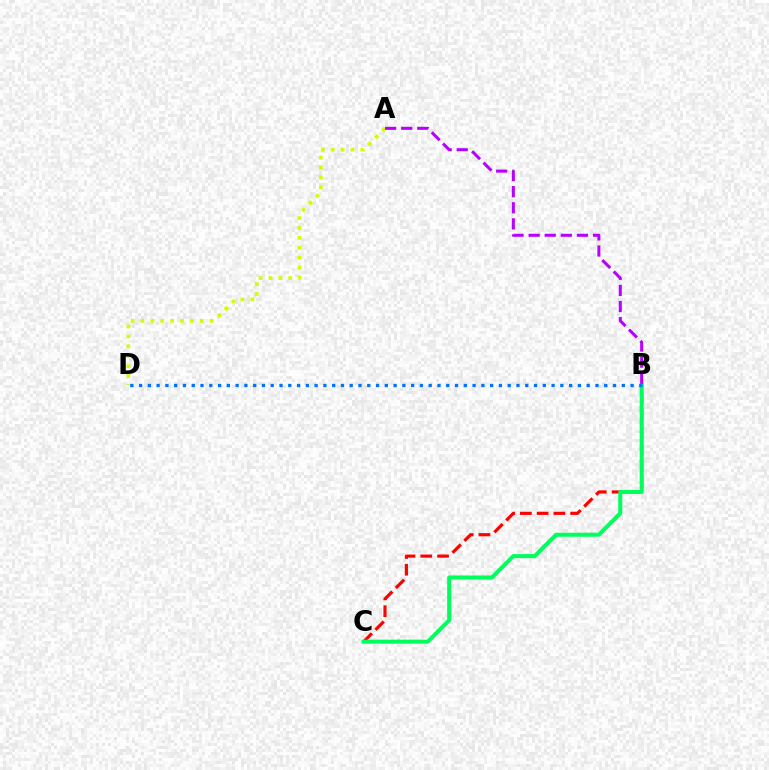{('B', 'C'): [{'color': '#ff0000', 'line_style': 'dashed', 'thickness': 2.28}, {'color': '#00ff5c', 'line_style': 'solid', 'thickness': 2.9}], ('A', 'D'): [{'color': '#d1ff00', 'line_style': 'dotted', 'thickness': 2.69}], ('A', 'B'): [{'color': '#b900ff', 'line_style': 'dashed', 'thickness': 2.19}], ('B', 'D'): [{'color': '#0074ff', 'line_style': 'dotted', 'thickness': 2.38}]}